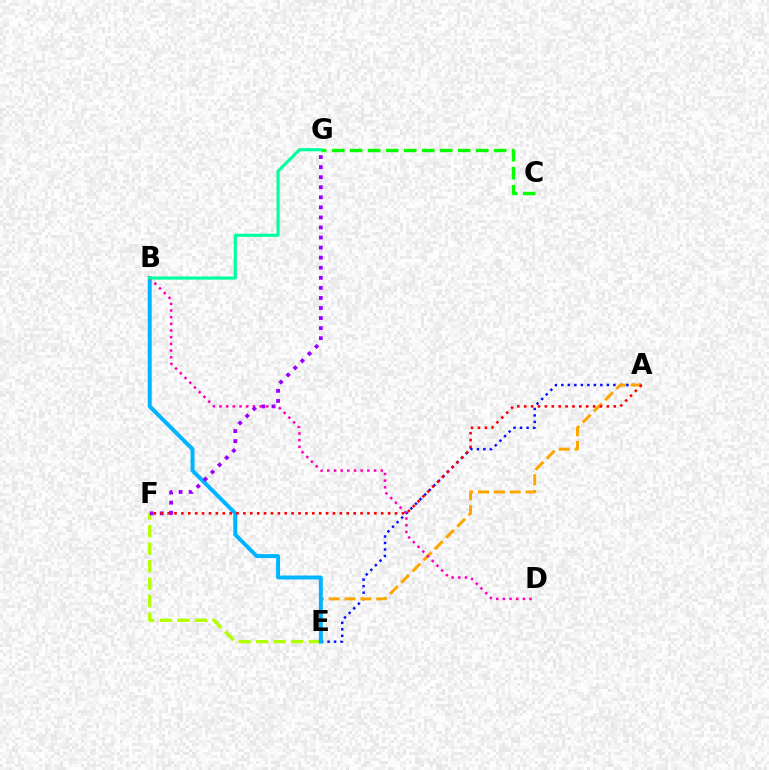{('A', 'E'): [{'color': '#0010ff', 'line_style': 'dotted', 'thickness': 1.77}, {'color': '#ffa500', 'line_style': 'dashed', 'thickness': 2.15}], ('E', 'F'): [{'color': '#b3ff00', 'line_style': 'dashed', 'thickness': 2.38}], ('B', 'E'): [{'color': '#00b5ff', 'line_style': 'solid', 'thickness': 2.85}], ('C', 'G'): [{'color': '#08ff00', 'line_style': 'dashed', 'thickness': 2.45}], ('B', 'D'): [{'color': '#ff00bd', 'line_style': 'dotted', 'thickness': 1.81}], ('B', 'G'): [{'color': '#00ff9d', 'line_style': 'solid', 'thickness': 2.25}], ('F', 'G'): [{'color': '#9b00ff', 'line_style': 'dotted', 'thickness': 2.73}], ('A', 'F'): [{'color': '#ff0000', 'line_style': 'dotted', 'thickness': 1.87}]}